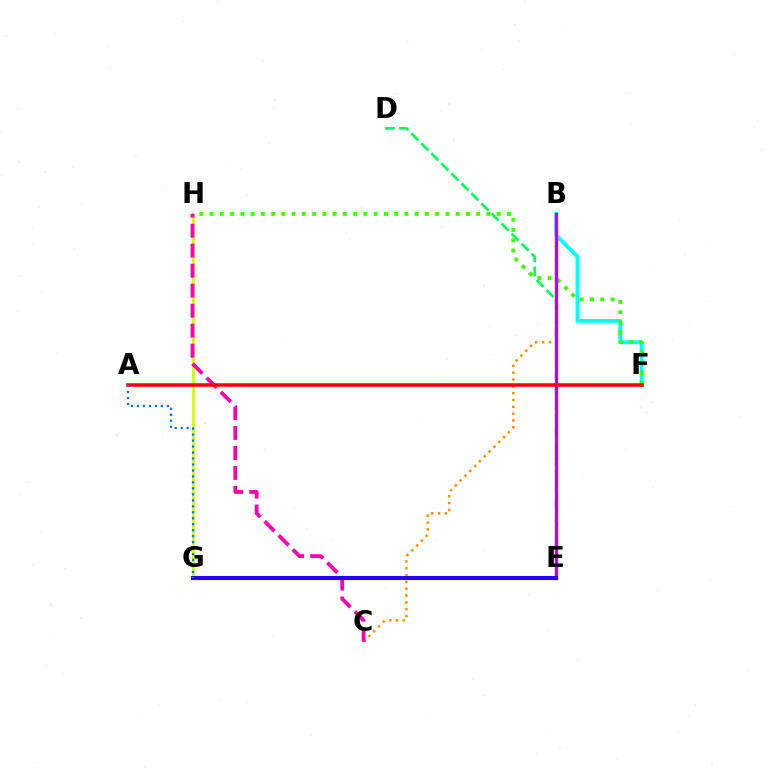{('G', 'H'): [{'color': '#d1ff00', 'line_style': 'solid', 'thickness': 1.98}], ('B', 'C'): [{'color': '#ff9400', 'line_style': 'dotted', 'thickness': 1.85}], ('D', 'E'): [{'color': '#00ff5c', 'line_style': 'dashed', 'thickness': 1.93}], ('B', 'F'): [{'color': '#00fff6', 'line_style': 'solid', 'thickness': 2.72}], ('F', 'H'): [{'color': '#3dff00', 'line_style': 'dotted', 'thickness': 2.79}], ('B', 'E'): [{'color': '#b900ff', 'line_style': 'solid', 'thickness': 2.32}], ('C', 'H'): [{'color': '#ff00ac', 'line_style': 'dashed', 'thickness': 2.72}], ('A', 'F'): [{'color': '#ff0000', 'line_style': 'solid', 'thickness': 2.53}], ('E', 'G'): [{'color': '#2500ff', 'line_style': 'solid', 'thickness': 2.95}], ('A', 'G'): [{'color': '#0074ff', 'line_style': 'dotted', 'thickness': 1.62}]}